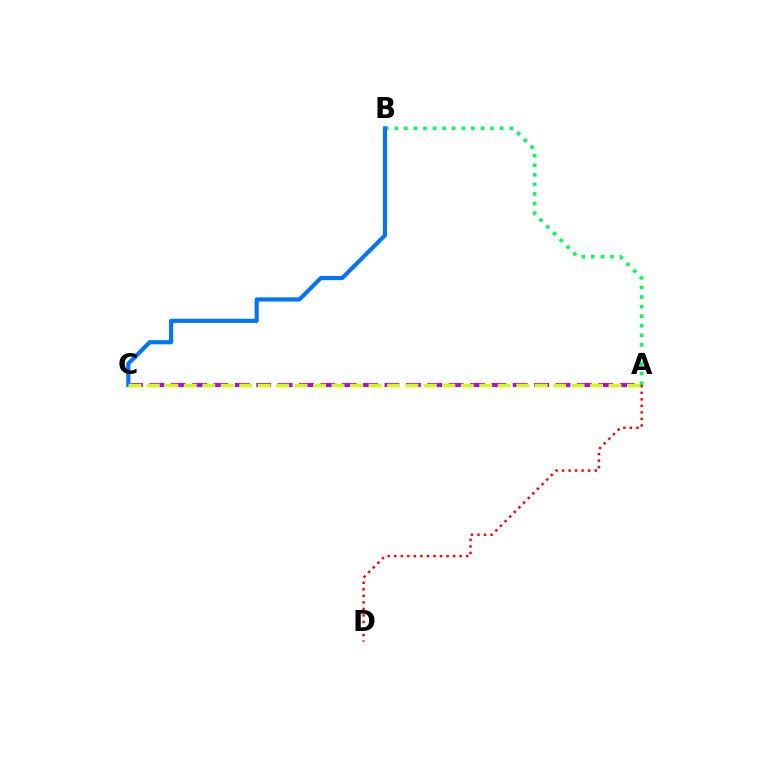{('A', 'C'): [{'color': '#b900ff', 'line_style': 'dashed', 'thickness': 2.9}, {'color': '#d1ff00', 'line_style': 'dashed', 'thickness': 2.51}], ('A', 'B'): [{'color': '#00ff5c', 'line_style': 'dotted', 'thickness': 2.6}], ('A', 'D'): [{'color': '#ff0000', 'line_style': 'dotted', 'thickness': 1.78}], ('B', 'C'): [{'color': '#0074ff', 'line_style': 'solid', 'thickness': 2.99}]}